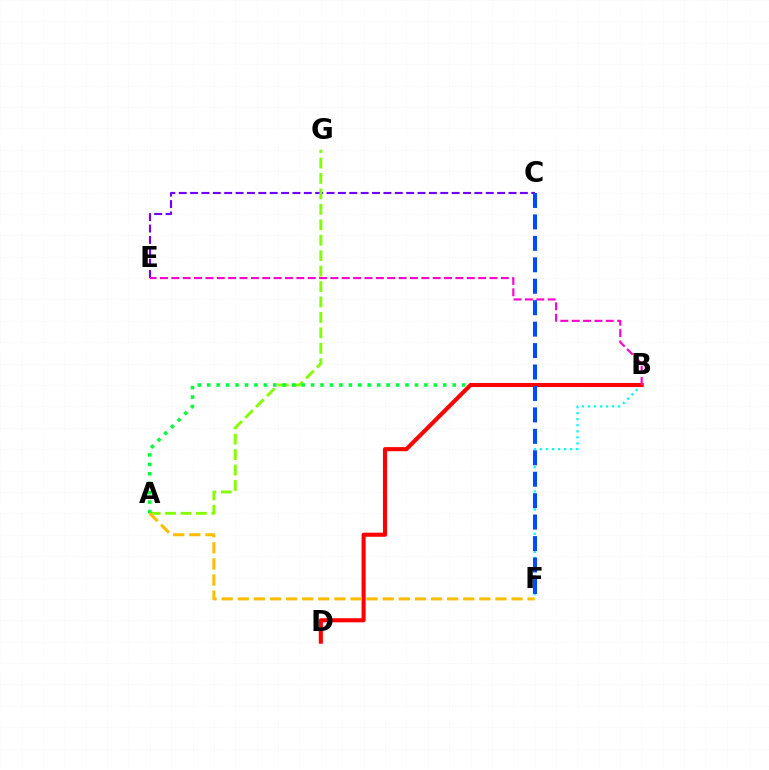{('C', 'E'): [{'color': '#7200ff', 'line_style': 'dashed', 'thickness': 1.54}], ('A', 'G'): [{'color': '#84ff00', 'line_style': 'dashed', 'thickness': 2.1}], ('A', 'B'): [{'color': '#00ff39', 'line_style': 'dotted', 'thickness': 2.57}], ('B', 'F'): [{'color': '#00fff6', 'line_style': 'dotted', 'thickness': 1.64}], ('B', 'D'): [{'color': '#ff0000', 'line_style': 'solid', 'thickness': 2.95}], ('A', 'F'): [{'color': '#ffbd00', 'line_style': 'dashed', 'thickness': 2.19}], ('C', 'F'): [{'color': '#004bff', 'line_style': 'dashed', 'thickness': 2.91}], ('B', 'E'): [{'color': '#ff00cf', 'line_style': 'dashed', 'thickness': 1.54}]}